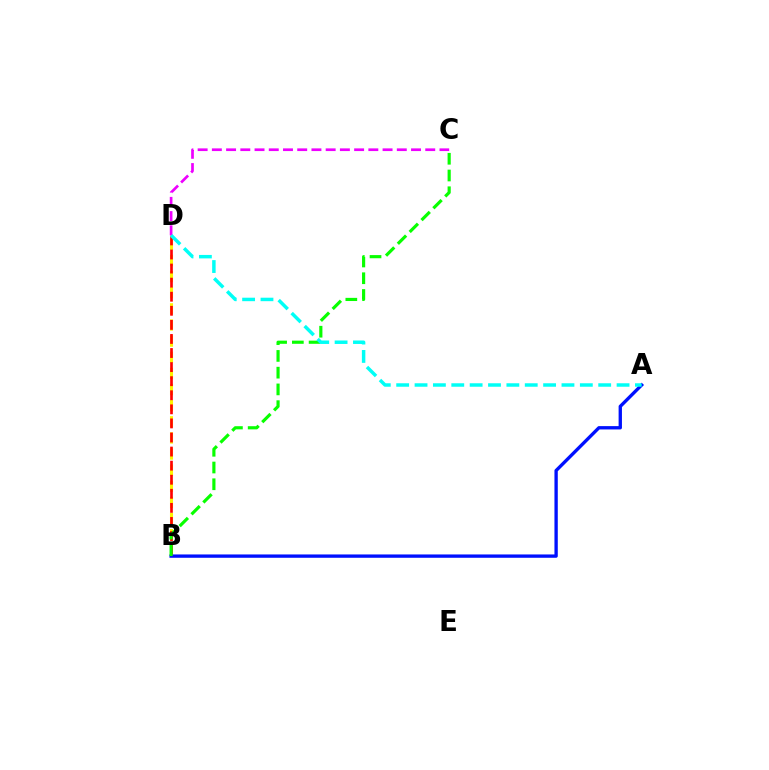{('B', 'D'): [{'color': '#fcf500', 'line_style': 'dashed', 'thickness': 2.19}, {'color': '#ff0000', 'line_style': 'dashed', 'thickness': 1.91}], ('A', 'B'): [{'color': '#0010ff', 'line_style': 'solid', 'thickness': 2.4}], ('C', 'D'): [{'color': '#ee00ff', 'line_style': 'dashed', 'thickness': 1.93}], ('B', 'C'): [{'color': '#08ff00', 'line_style': 'dashed', 'thickness': 2.27}], ('A', 'D'): [{'color': '#00fff6', 'line_style': 'dashed', 'thickness': 2.5}]}